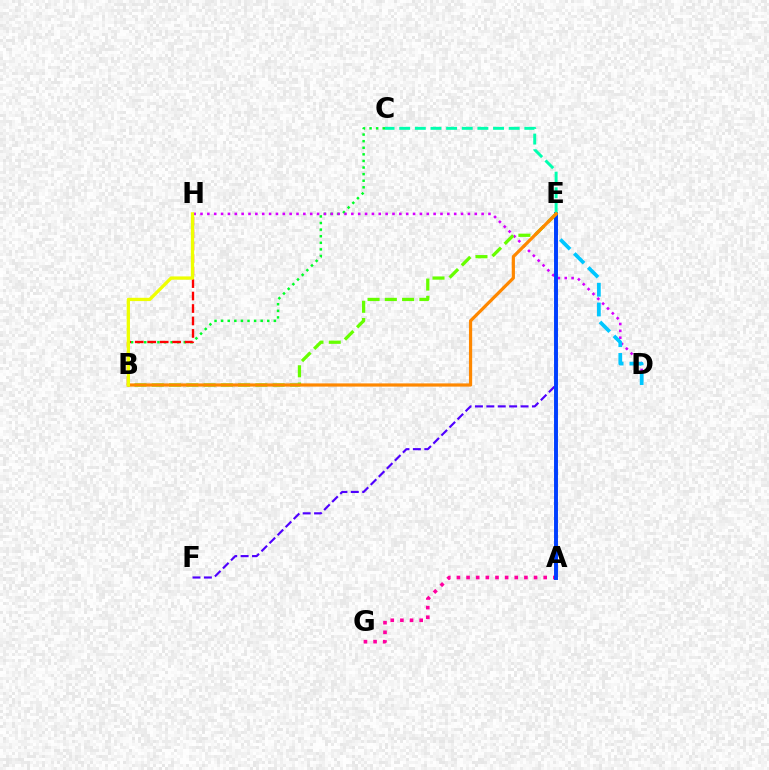{('A', 'G'): [{'color': '#ff00a0', 'line_style': 'dotted', 'thickness': 2.62}], ('B', 'C'): [{'color': '#00ff27', 'line_style': 'dotted', 'thickness': 1.79}], ('E', 'F'): [{'color': '#4f00ff', 'line_style': 'dashed', 'thickness': 1.55}], ('D', 'H'): [{'color': '#d600ff', 'line_style': 'dotted', 'thickness': 1.86}], ('D', 'E'): [{'color': '#00c7ff', 'line_style': 'dashed', 'thickness': 2.69}], ('A', 'E'): [{'color': '#003fff', 'line_style': 'solid', 'thickness': 2.83}], ('C', 'E'): [{'color': '#00ffaf', 'line_style': 'dashed', 'thickness': 2.13}], ('B', 'E'): [{'color': '#66ff00', 'line_style': 'dashed', 'thickness': 2.35}, {'color': '#ff8800', 'line_style': 'solid', 'thickness': 2.31}], ('B', 'H'): [{'color': '#ff0000', 'line_style': 'dashed', 'thickness': 1.69}, {'color': '#eeff00', 'line_style': 'solid', 'thickness': 2.37}]}